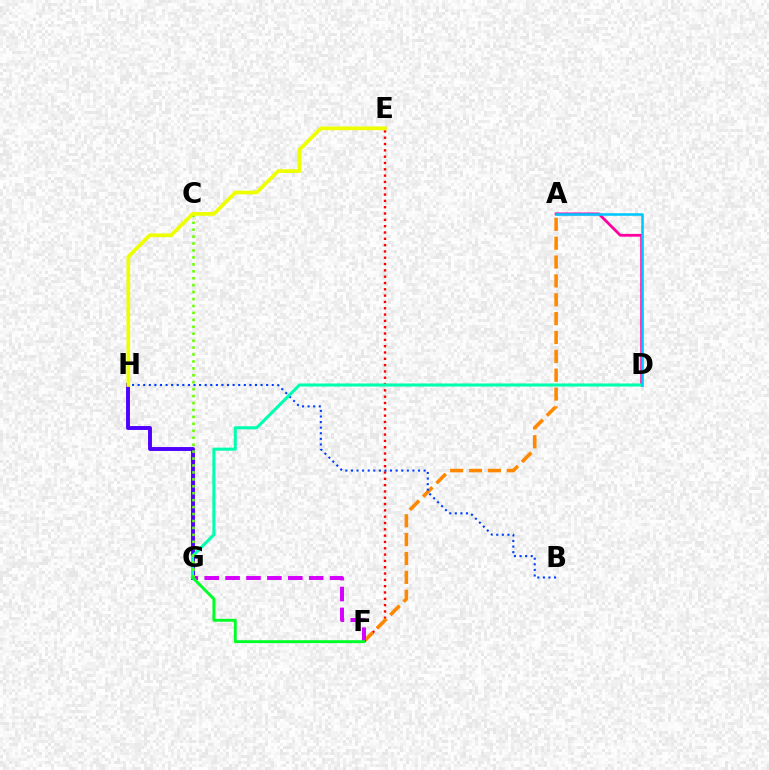{('E', 'F'): [{'color': '#ff0000', 'line_style': 'dotted', 'thickness': 1.72}], ('A', 'F'): [{'color': '#ff8800', 'line_style': 'dashed', 'thickness': 2.56}], ('A', 'D'): [{'color': '#ff00a0', 'line_style': 'solid', 'thickness': 2.01}, {'color': '#00c7ff', 'line_style': 'solid', 'thickness': 1.85}], ('B', 'H'): [{'color': '#003fff', 'line_style': 'dotted', 'thickness': 1.52}], ('F', 'G'): [{'color': '#d600ff', 'line_style': 'dashed', 'thickness': 2.84}, {'color': '#00ff27', 'line_style': 'solid', 'thickness': 2.1}], ('G', 'H'): [{'color': '#4f00ff', 'line_style': 'solid', 'thickness': 2.82}], ('D', 'G'): [{'color': '#00ffaf', 'line_style': 'solid', 'thickness': 2.21}], ('C', 'G'): [{'color': '#66ff00', 'line_style': 'dotted', 'thickness': 1.88}], ('E', 'H'): [{'color': '#eeff00', 'line_style': 'solid', 'thickness': 2.67}]}